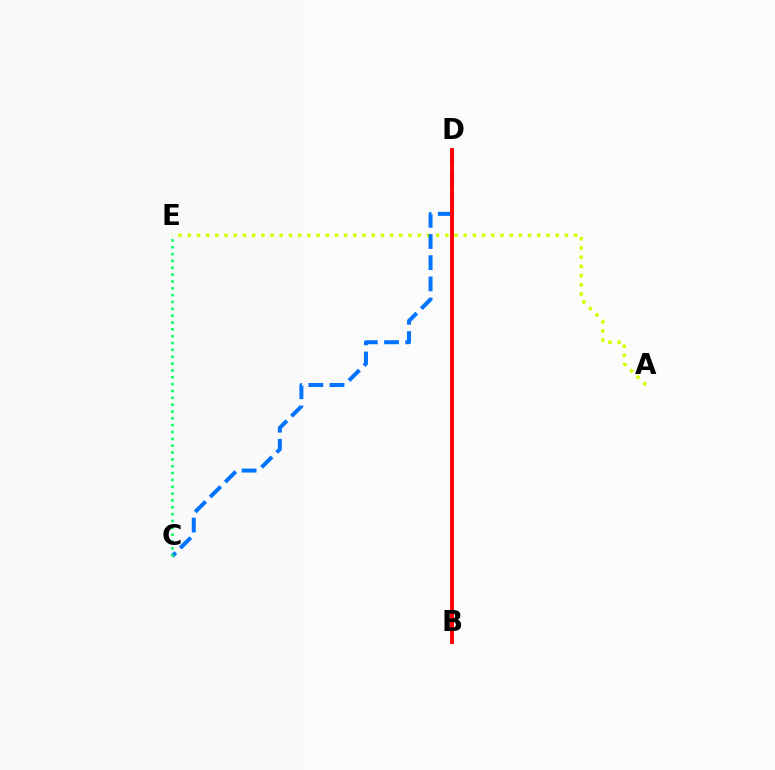{('A', 'E'): [{'color': '#d1ff00', 'line_style': 'dotted', 'thickness': 2.5}], ('B', 'D'): [{'color': '#b900ff', 'line_style': 'dotted', 'thickness': 1.51}, {'color': '#ff0000', 'line_style': 'solid', 'thickness': 2.8}], ('C', 'D'): [{'color': '#0074ff', 'line_style': 'dashed', 'thickness': 2.88}], ('C', 'E'): [{'color': '#00ff5c', 'line_style': 'dotted', 'thickness': 1.86}]}